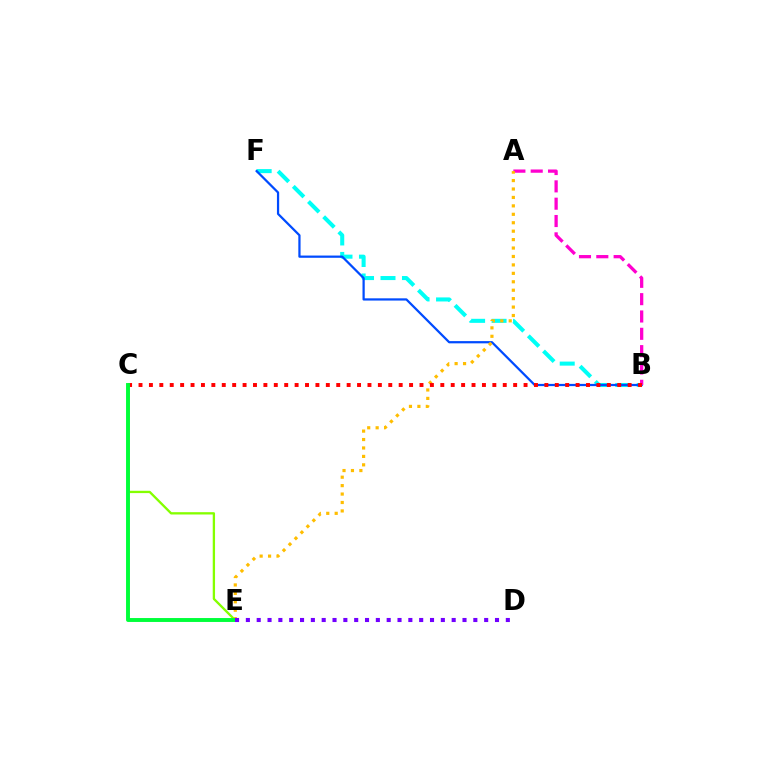{('B', 'F'): [{'color': '#00fff6', 'line_style': 'dashed', 'thickness': 2.92}, {'color': '#004bff', 'line_style': 'solid', 'thickness': 1.61}], ('A', 'B'): [{'color': '#ff00cf', 'line_style': 'dashed', 'thickness': 2.35}], ('C', 'E'): [{'color': '#84ff00', 'line_style': 'solid', 'thickness': 1.67}, {'color': '#00ff39', 'line_style': 'solid', 'thickness': 2.82}], ('A', 'E'): [{'color': '#ffbd00', 'line_style': 'dotted', 'thickness': 2.29}], ('B', 'C'): [{'color': '#ff0000', 'line_style': 'dotted', 'thickness': 2.83}], ('D', 'E'): [{'color': '#7200ff', 'line_style': 'dotted', 'thickness': 2.94}]}